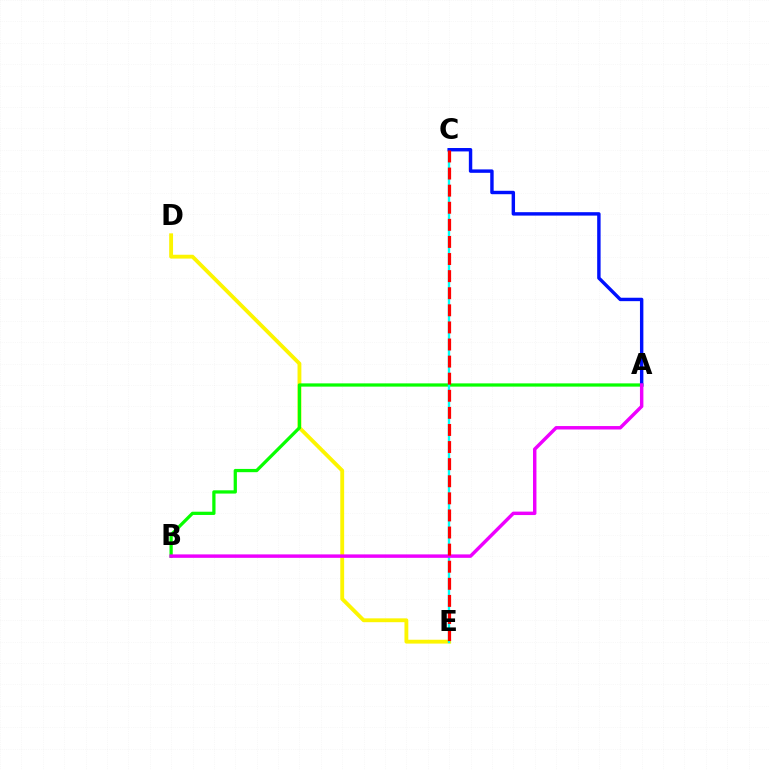{('D', 'E'): [{'color': '#fcf500', 'line_style': 'solid', 'thickness': 2.77}], ('A', 'B'): [{'color': '#08ff00', 'line_style': 'solid', 'thickness': 2.34}, {'color': '#ee00ff', 'line_style': 'solid', 'thickness': 2.48}], ('C', 'E'): [{'color': '#00fff6', 'line_style': 'solid', 'thickness': 1.71}, {'color': '#ff0000', 'line_style': 'dashed', 'thickness': 2.32}], ('A', 'C'): [{'color': '#0010ff', 'line_style': 'solid', 'thickness': 2.46}]}